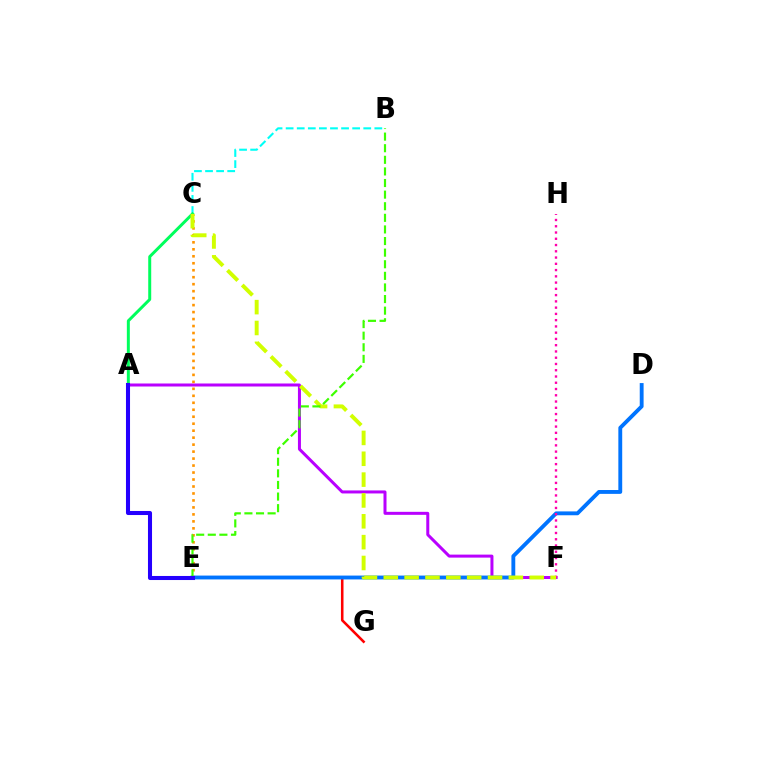{('E', 'G'): [{'color': '#ff0000', 'line_style': 'solid', 'thickness': 1.84}], ('A', 'F'): [{'color': '#b900ff', 'line_style': 'solid', 'thickness': 2.16}], ('B', 'C'): [{'color': '#00fff6', 'line_style': 'dashed', 'thickness': 1.51}], ('A', 'C'): [{'color': '#00ff5c', 'line_style': 'solid', 'thickness': 2.15}], ('C', 'E'): [{'color': '#ff9400', 'line_style': 'dotted', 'thickness': 1.9}], ('D', 'E'): [{'color': '#0074ff', 'line_style': 'solid', 'thickness': 2.78}], ('F', 'H'): [{'color': '#ff00ac', 'line_style': 'dotted', 'thickness': 1.7}], ('C', 'F'): [{'color': '#d1ff00', 'line_style': 'dashed', 'thickness': 2.83}], ('B', 'E'): [{'color': '#3dff00', 'line_style': 'dashed', 'thickness': 1.58}], ('A', 'E'): [{'color': '#2500ff', 'line_style': 'solid', 'thickness': 2.93}]}